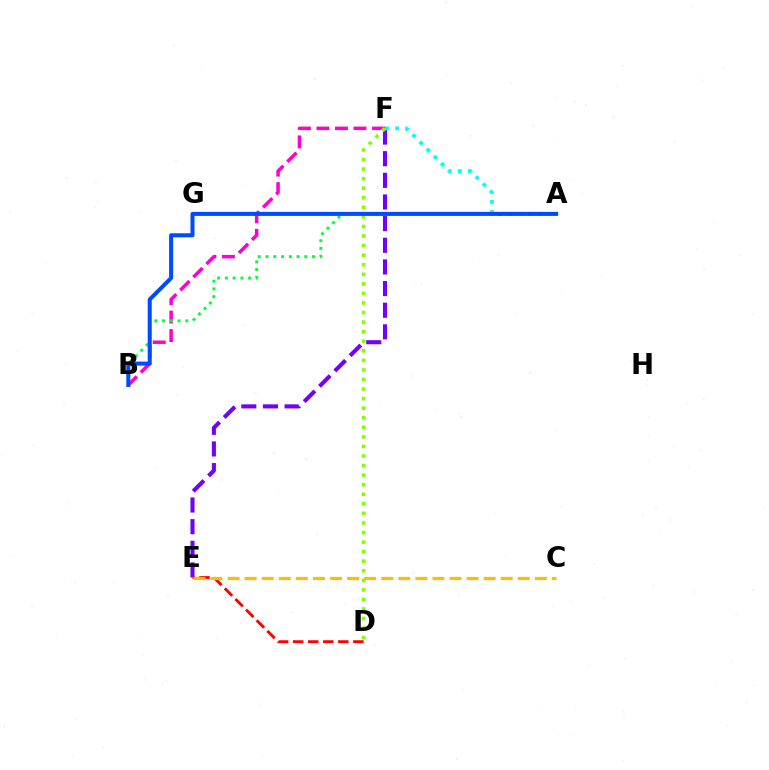{('E', 'F'): [{'color': '#7200ff', 'line_style': 'dashed', 'thickness': 2.94}], ('D', 'E'): [{'color': '#ff0000', 'line_style': 'dashed', 'thickness': 2.04}], ('A', 'F'): [{'color': '#00fff6', 'line_style': 'dotted', 'thickness': 2.74}], ('B', 'F'): [{'color': '#ff00cf', 'line_style': 'dashed', 'thickness': 2.52}], ('A', 'B'): [{'color': '#00ff39', 'line_style': 'dotted', 'thickness': 2.11}, {'color': '#004bff', 'line_style': 'solid', 'thickness': 2.9}], ('C', 'E'): [{'color': '#ffbd00', 'line_style': 'dashed', 'thickness': 2.32}], ('D', 'F'): [{'color': '#84ff00', 'line_style': 'dotted', 'thickness': 2.6}]}